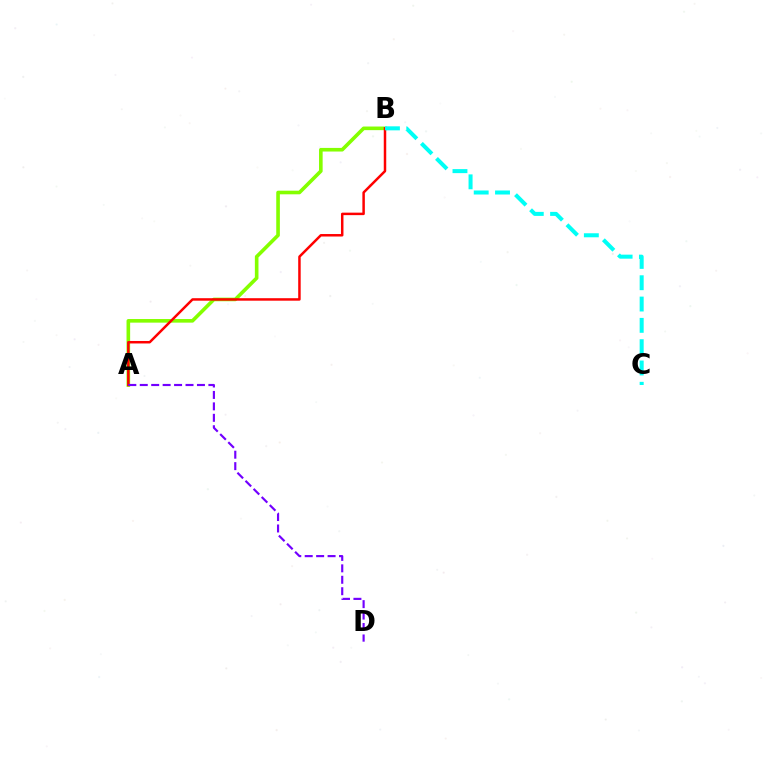{('A', 'B'): [{'color': '#84ff00', 'line_style': 'solid', 'thickness': 2.6}, {'color': '#ff0000', 'line_style': 'solid', 'thickness': 1.79}], ('A', 'D'): [{'color': '#7200ff', 'line_style': 'dashed', 'thickness': 1.55}], ('B', 'C'): [{'color': '#00fff6', 'line_style': 'dashed', 'thickness': 2.9}]}